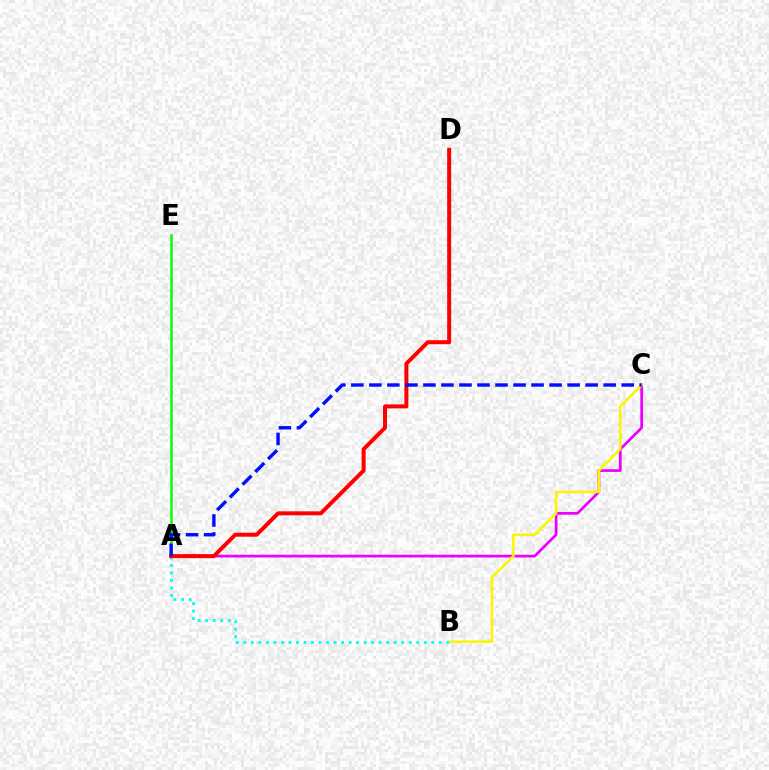{('A', 'C'): [{'color': '#ee00ff', 'line_style': 'solid', 'thickness': 1.97}, {'color': '#0010ff', 'line_style': 'dashed', 'thickness': 2.45}], ('B', 'C'): [{'color': '#fcf500', 'line_style': 'solid', 'thickness': 1.81}], ('A', 'B'): [{'color': '#00fff6', 'line_style': 'dotted', 'thickness': 2.04}], ('A', 'E'): [{'color': '#08ff00', 'line_style': 'solid', 'thickness': 1.81}], ('A', 'D'): [{'color': '#ff0000', 'line_style': 'solid', 'thickness': 2.87}]}